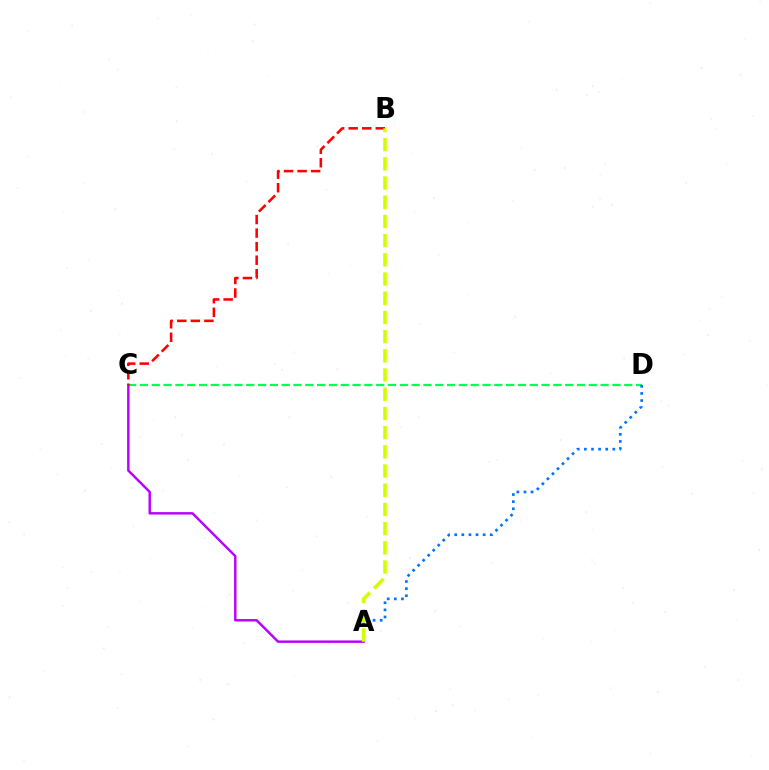{('C', 'D'): [{'color': '#00ff5c', 'line_style': 'dashed', 'thickness': 1.6}], ('A', 'C'): [{'color': '#b900ff', 'line_style': 'solid', 'thickness': 1.76}], ('A', 'D'): [{'color': '#0074ff', 'line_style': 'dotted', 'thickness': 1.93}], ('B', 'C'): [{'color': '#ff0000', 'line_style': 'dashed', 'thickness': 1.84}], ('A', 'B'): [{'color': '#d1ff00', 'line_style': 'dashed', 'thickness': 2.61}]}